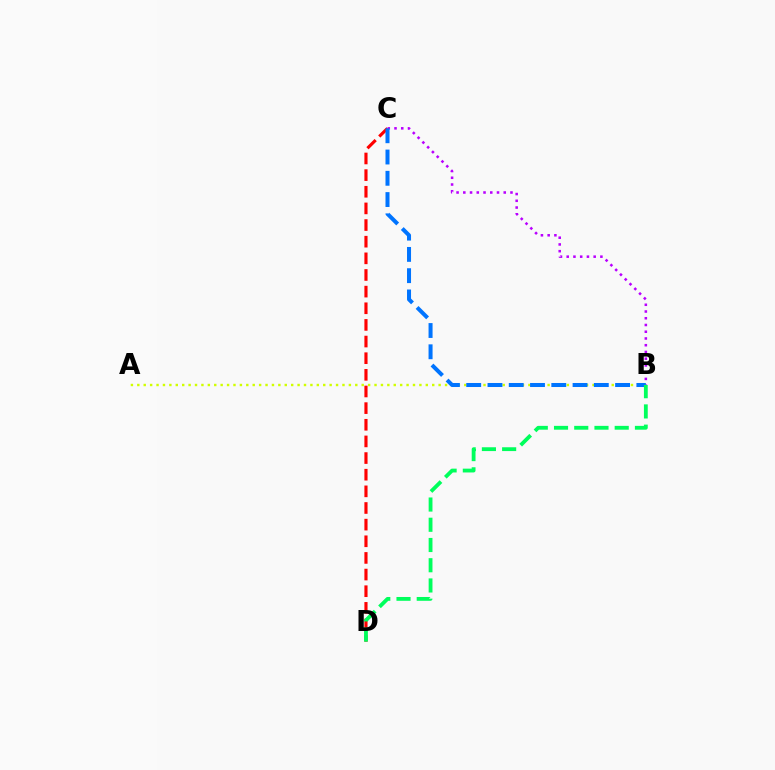{('C', 'D'): [{'color': '#ff0000', 'line_style': 'dashed', 'thickness': 2.26}], ('B', 'C'): [{'color': '#b900ff', 'line_style': 'dotted', 'thickness': 1.83}, {'color': '#0074ff', 'line_style': 'dashed', 'thickness': 2.89}], ('A', 'B'): [{'color': '#d1ff00', 'line_style': 'dotted', 'thickness': 1.74}], ('B', 'D'): [{'color': '#00ff5c', 'line_style': 'dashed', 'thickness': 2.75}]}